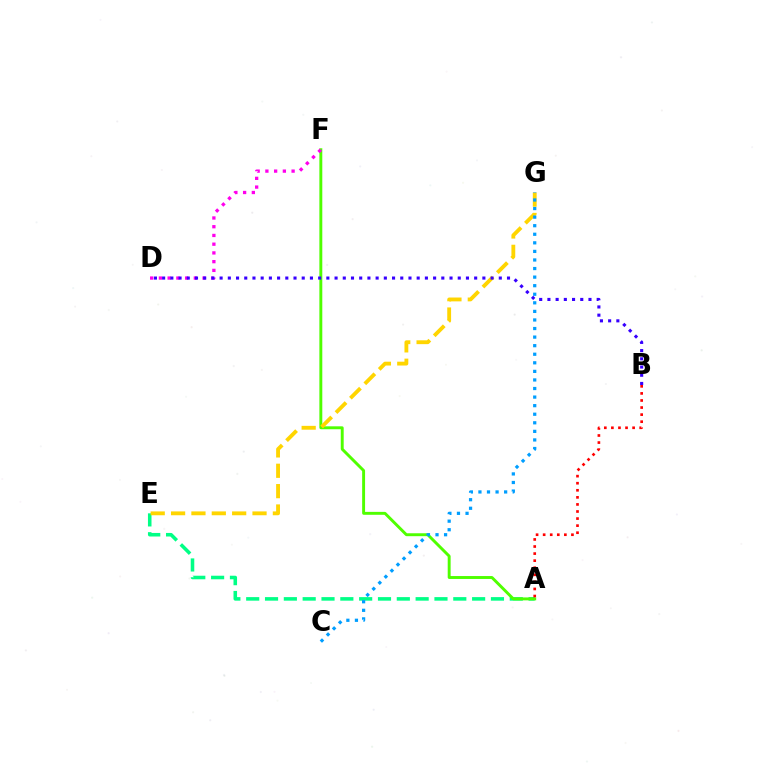{('A', 'E'): [{'color': '#00ff86', 'line_style': 'dashed', 'thickness': 2.56}], ('A', 'F'): [{'color': '#4fff00', 'line_style': 'solid', 'thickness': 2.1}], ('A', 'B'): [{'color': '#ff0000', 'line_style': 'dotted', 'thickness': 1.92}], ('E', 'G'): [{'color': '#ffd500', 'line_style': 'dashed', 'thickness': 2.77}], ('D', 'F'): [{'color': '#ff00ed', 'line_style': 'dotted', 'thickness': 2.37}], ('C', 'G'): [{'color': '#009eff', 'line_style': 'dotted', 'thickness': 2.33}], ('B', 'D'): [{'color': '#3700ff', 'line_style': 'dotted', 'thickness': 2.23}]}